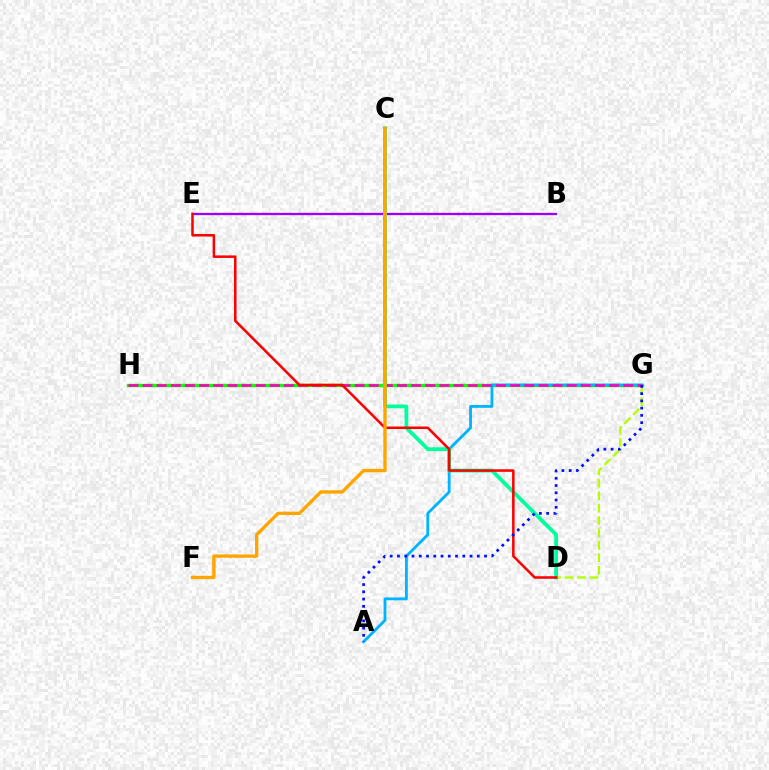{('G', 'H'): [{'color': '#08ff00', 'line_style': 'solid', 'thickness': 2.43}, {'color': '#ff00bd', 'line_style': 'dashed', 'thickness': 1.92}], ('A', 'G'): [{'color': '#00b5ff', 'line_style': 'solid', 'thickness': 2.04}, {'color': '#0010ff', 'line_style': 'dotted', 'thickness': 1.97}], ('D', 'G'): [{'color': '#b3ff00', 'line_style': 'dashed', 'thickness': 1.69}], ('B', 'E'): [{'color': '#9b00ff', 'line_style': 'solid', 'thickness': 1.66}], ('C', 'D'): [{'color': '#00ff9d', 'line_style': 'solid', 'thickness': 2.72}], ('D', 'E'): [{'color': '#ff0000', 'line_style': 'solid', 'thickness': 1.82}], ('C', 'F'): [{'color': '#ffa500', 'line_style': 'solid', 'thickness': 2.41}]}